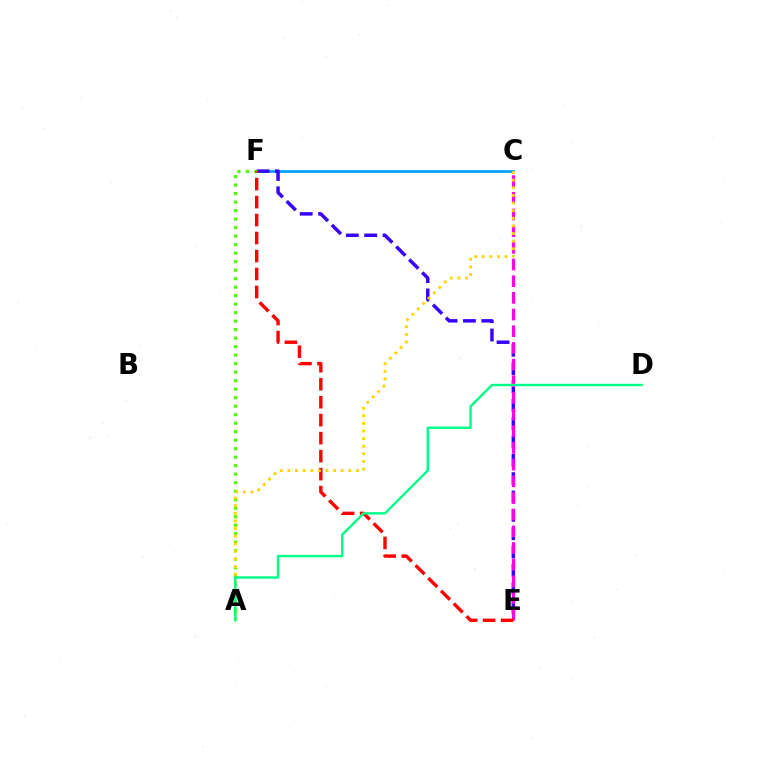{('C', 'F'): [{'color': '#009eff', 'line_style': 'solid', 'thickness': 1.91}], ('E', 'F'): [{'color': '#3700ff', 'line_style': 'dashed', 'thickness': 2.49}, {'color': '#ff0000', 'line_style': 'dashed', 'thickness': 2.44}], ('A', 'F'): [{'color': '#4fff00', 'line_style': 'dotted', 'thickness': 2.31}], ('C', 'E'): [{'color': '#ff00ed', 'line_style': 'dashed', 'thickness': 2.27}], ('A', 'C'): [{'color': '#ffd500', 'line_style': 'dotted', 'thickness': 2.07}], ('A', 'D'): [{'color': '#00ff86', 'line_style': 'solid', 'thickness': 1.74}]}